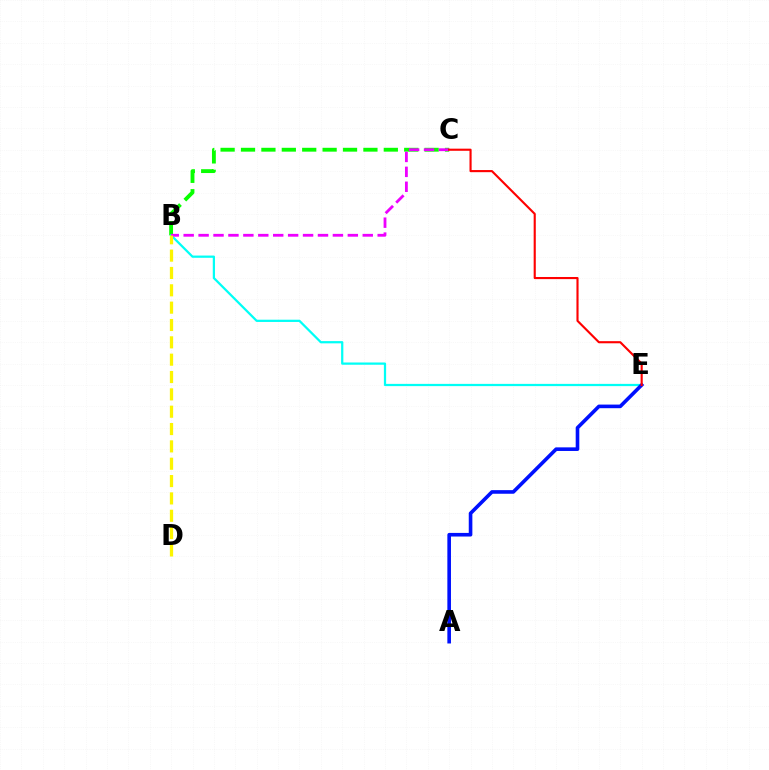{('B', 'C'): [{'color': '#08ff00', 'line_style': 'dashed', 'thickness': 2.77}, {'color': '#ee00ff', 'line_style': 'dashed', 'thickness': 2.03}], ('B', 'E'): [{'color': '#00fff6', 'line_style': 'solid', 'thickness': 1.61}], ('B', 'D'): [{'color': '#fcf500', 'line_style': 'dashed', 'thickness': 2.36}], ('A', 'E'): [{'color': '#0010ff', 'line_style': 'solid', 'thickness': 2.6}], ('C', 'E'): [{'color': '#ff0000', 'line_style': 'solid', 'thickness': 1.53}]}